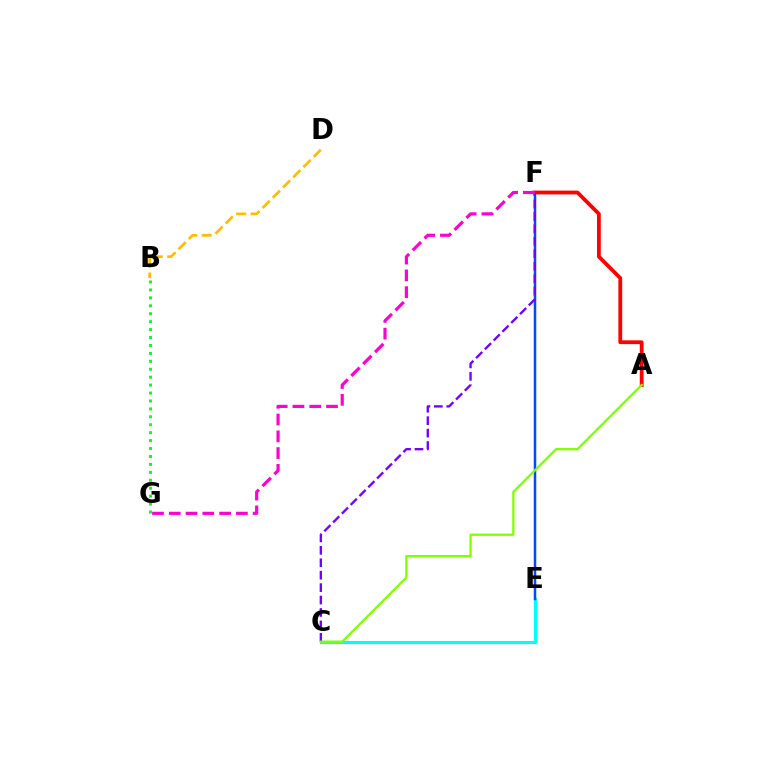{('C', 'E'): [{'color': '#00fff6', 'line_style': 'solid', 'thickness': 2.25}], ('E', 'F'): [{'color': '#004bff', 'line_style': 'solid', 'thickness': 1.8}], ('A', 'F'): [{'color': '#ff0000', 'line_style': 'solid', 'thickness': 2.73}], ('B', 'D'): [{'color': '#ffbd00', 'line_style': 'dashed', 'thickness': 1.96}], ('C', 'F'): [{'color': '#7200ff', 'line_style': 'dashed', 'thickness': 1.69}], ('A', 'C'): [{'color': '#84ff00', 'line_style': 'solid', 'thickness': 1.65}], ('B', 'G'): [{'color': '#00ff39', 'line_style': 'dotted', 'thickness': 2.15}], ('F', 'G'): [{'color': '#ff00cf', 'line_style': 'dashed', 'thickness': 2.28}]}